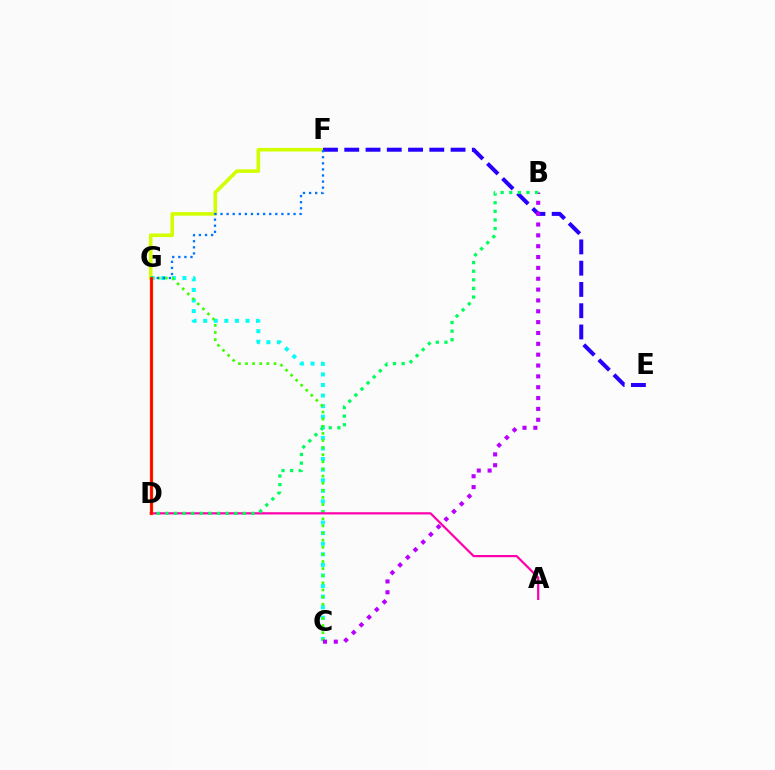{('F', 'G'): [{'color': '#d1ff00', 'line_style': 'solid', 'thickness': 2.58}, {'color': '#0074ff', 'line_style': 'dotted', 'thickness': 1.65}], ('C', 'G'): [{'color': '#00fff6', 'line_style': 'dotted', 'thickness': 2.88}, {'color': '#3dff00', 'line_style': 'dotted', 'thickness': 1.93}], ('A', 'D'): [{'color': '#ff00ac', 'line_style': 'solid', 'thickness': 1.59}], ('E', 'F'): [{'color': '#2500ff', 'line_style': 'dashed', 'thickness': 2.89}], ('B', 'C'): [{'color': '#b900ff', 'line_style': 'dotted', 'thickness': 2.95}], ('D', 'G'): [{'color': '#ff9400', 'line_style': 'solid', 'thickness': 2.41}, {'color': '#ff0000', 'line_style': 'solid', 'thickness': 1.93}], ('B', 'D'): [{'color': '#00ff5c', 'line_style': 'dotted', 'thickness': 2.34}]}